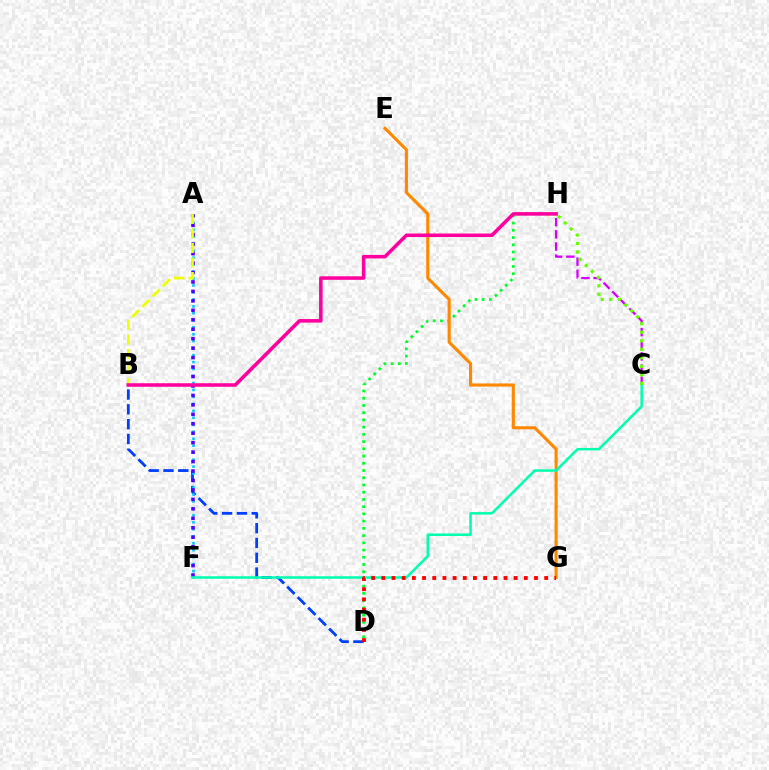{('B', 'D'): [{'color': '#003fff', 'line_style': 'dashed', 'thickness': 2.01}], ('A', 'F'): [{'color': '#00c7ff', 'line_style': 'dotted', 'thickness': 1.89}, {'color': '#4f00ff', 'line_style': 'dotted', 'thickness': 2.57}], ('C', 'H'): [{'color': '#d600ff', 'line_style': 'dashed', 'thickness': 1.65}, {'color': '#66ff00', 'line_style': 'dotted', 'thickness': 2.32}], ('D', 'H'): [{'color': '#00ff27', 'line_style': 'dotted', 'thickness': 1.96}], ('E', 'G'): [{'color': '#ff8800', 'line_style': 'solid', 'thickness': 2.24}], ('C', 'F'): [{'color': '#00ffaf', 'line_style': 'solid', 'thickness': 1.8}], ('D', 'G'): [{'color': '#ff0000', 'line_style': 'dotted', 'thickness': 2.77}], ('A', 'B'): [{'color': '#eeff00', 'line_style': 'dashed', 'thickness': 1.97}], ('B', 'H'): [{'color': '#ff00a0', 'line_style': 'solid', 'thickness': 2.55}]}